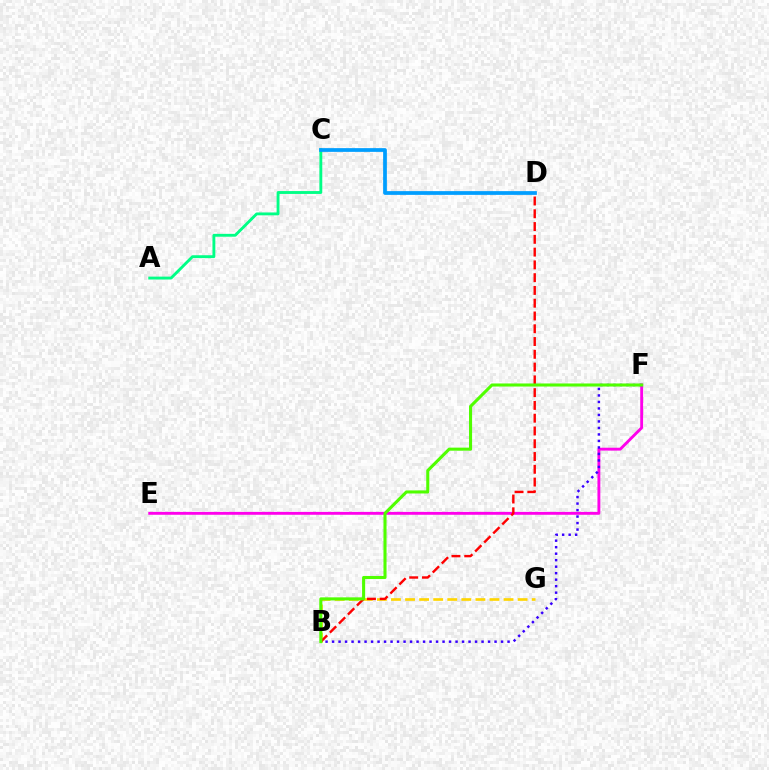{('E', 'F'): [{'color': '#ff00ed', 'line_style': 'solid', 'thickness': 2.07}], ('A', 'C'): [{'color': '#00ff86', 'line_style': 'solid', 'thickness': 2.07}], ('B', 'G'): [{'color': '#ffd500', 'line_style': 'dashed', 'thickness': 1.91}], ('B', 'F'): [{'color': '#3700ff', 'line_style': 'dotted', 'thickness': 1.77}, {'color': '#4fff00', 'line_style': 'solid', 'thickness': 2.21}], ('B', 'D'): [{'color': '#ff0000', 'line_style': 'dashed', 'thickness': 1.74}], ('C', 'D'): [{'color': '#009eff', 'line_style': 'solid', 'thickness': 2.69}]}